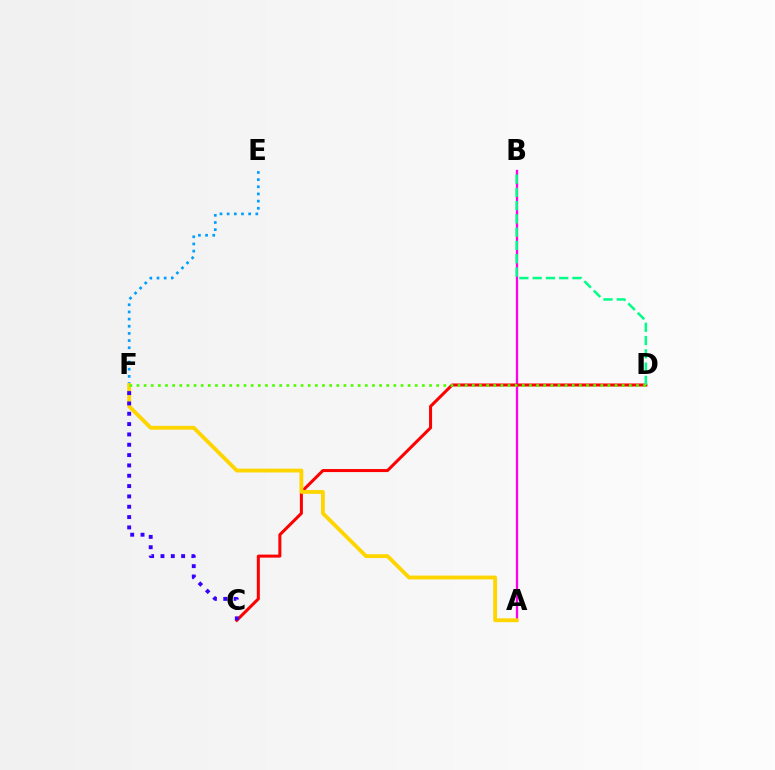{('E', 'F'): [{'color': '#009eff', 'line_style': 'dotted', 'thickness': 1.95}], ('A', 'B'): [{'color': '#ff00ed', 'line_style': 'solid', 'thickness': 1.66}], ('C', 'D'): [{'color': '#ff0000', 'line_style': 'solid', 'thickness': 2.18}], ('B', 'D'): [{'color': '#00ff86', 'line_style': 'dashed', 'thickness': 1.8}], ('A', 'F'): [{'color': '#ffd500', 'line_style': 'solid', 'thickness': 2.76}], ('C', 'F'): [{'color': '#3700ff', 'line_style': 'dotted', 'thickness': 2.81}], ('D', 'F'): [{'color': '#4fff00', 'line_style': 'dotted', 'thickness': 1.94}]}